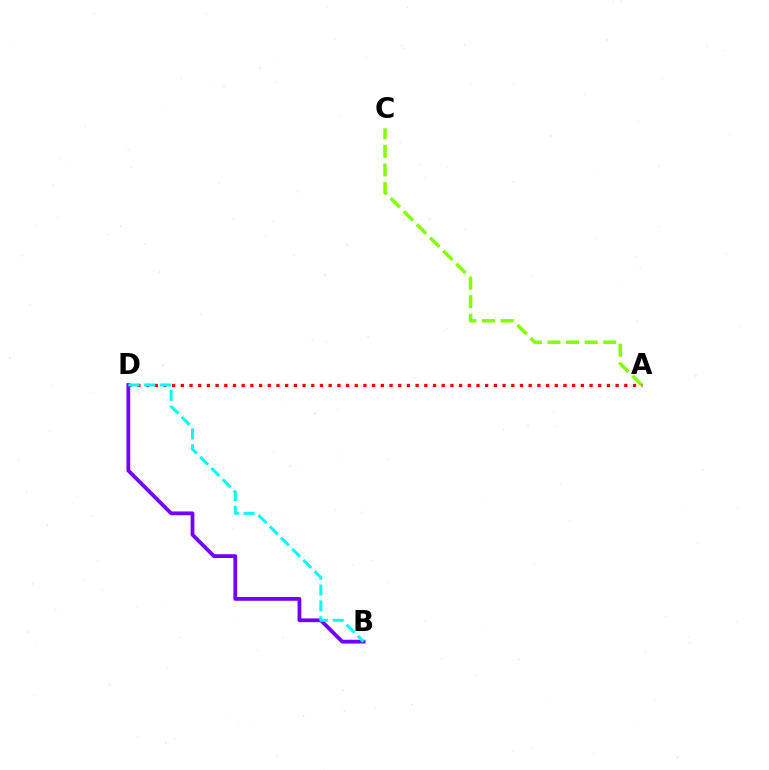{('A', 'C'): [{'color': '#84ff00', 'line_style': 'dashed', 'thickness': 2.52}], ('A', 'D'): [{'color': '#ff0000', 'line_style': 'dotted', 'thickness': 2.36}], ('B', 'D'): [{'color': '#7200ff', 'line_style': 'solid', 'thickness': 2.71}, {'color': '#00fff6', 'line_style': 'dashed', 'thickness': 2.15}]}